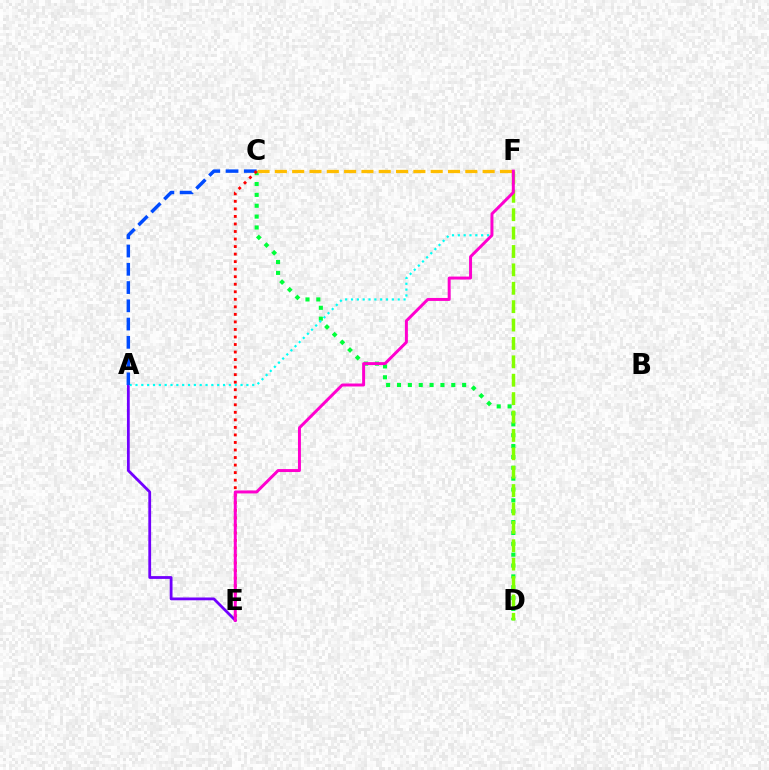{('A', 'E'): [{'color': '#7200ff', 'line_style': 'solid', 'thickness': 2.01}], ('C', 'D'): [{'color': '#00ff39', 'line_style': 'dotted', 'thickness': 2.95}], ('A', 'F'): [{'color': '#00fff6', 'line_style': 'dotted', 'thickness': 1.59}], ('A', 'C'): [{'color': '#004bff', 'line_style': 'dashed', 'thickness': 2.48}], ('D', 'F'): [{'color': '#84ff00', 'line_style': 'dashed', 'thickness': 2.5}], ('C', 'F'): [{'color': '#ffbd00', 'line_style': 'dashed', 'thickness': 2.35}], ('C', 'E'): [{'color': '#ff0000', 'line_style': 'dotted', 'thickness': 2.05}], ('E', 'F'): [{'color': '#ff00cf', 'line_style': 'solid', 'thickness': 2.14}]}